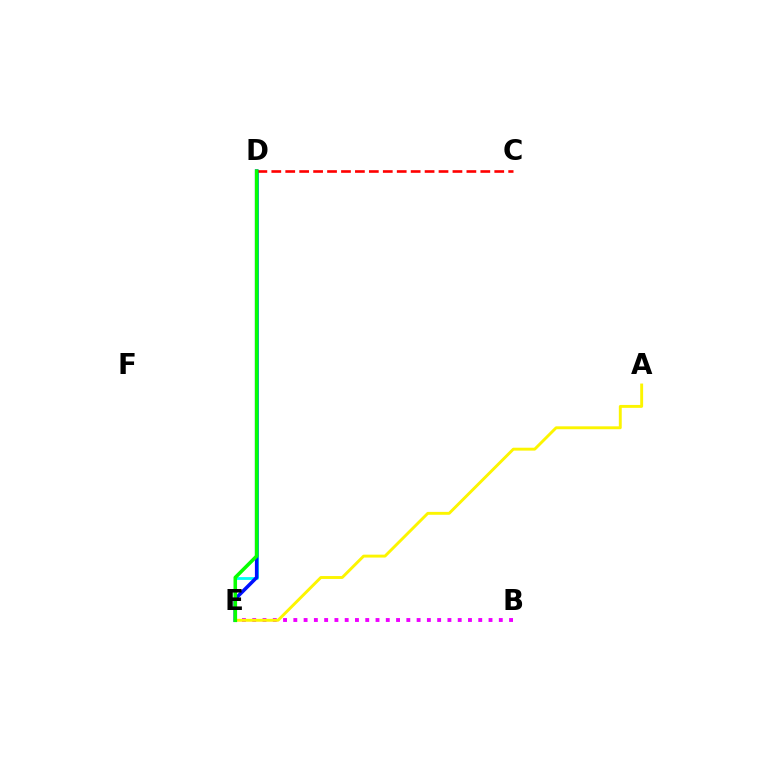{('D', 'E'): [{'color': '#00fff6', 'line_style': 'solid', 'thickness': 2.02}, {'color': '#0010ff', 'line_style': 'solid', 'thickness': 2.53}, {'color': '#08ff00', 'line_style': 'solid', 'thickness': 2.56}], ('B', 'E'): [{'color': '#ee00ff', 'line_style': 'dotted', 'thickness': 2.79}], ('A', 'E'): [{'color': '#fcf500', 'line_style': 'solid', 'thickness': 2.09}], ('C', 'D'): [{'color': '#ff0000', 'line_style': 'dashed', 'thickness': 1.89}]}